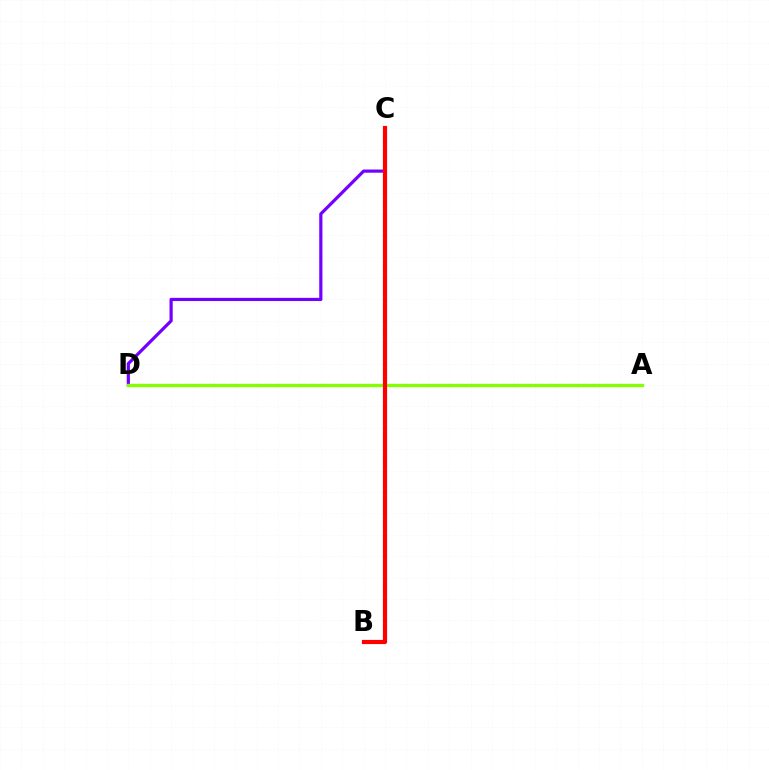{('C', 'D'): [{'color': '#7200ff', 'line_style': 'solid', 'thickness': 2.3}], ('A', 'D'): [{'color': '#00fff6', 'line_style': 'dashed', 'thickness': 1.54}, {'color': '#84ff00', 'line_style': 'solid', 'thickness': 2.36}], ('B', 'C'): [{'color': '#ff0000', 'line_style': 'solid', 'thickness': 3.0}]}